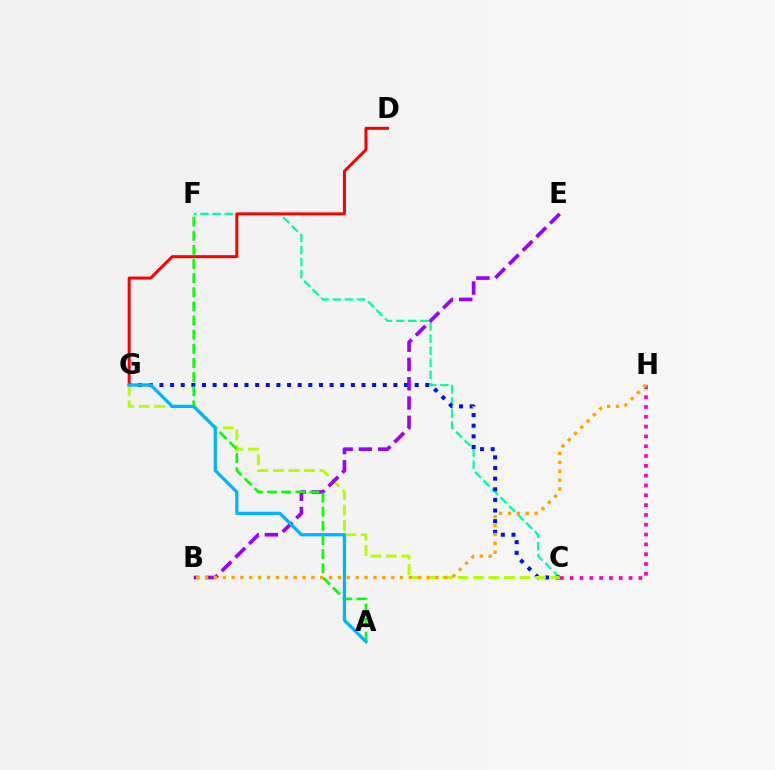{('C', 'F'): [{'color': '#00ff9d', 'line_style': 'dashed', 'thickness': 1.64}], ('C', 'G'): [{'color': '#0010ff', 'line_style': 'dotted', 'thickness': 2.89}, {'color': '#b3ff00', 'line_style': 'dashed', 'thickness': 2.1}], ('D', 'G'): [{'color': '#ff0000', 'line_style': 'solid', 'thickness': 2.16}], ('B', 'E'): [{'color': '#9b00ff', 'line_style': 'dashed', 'thickness': 2.62}], ('C', 'H'): [{'color': '#ff00bd', 'line_style': 'dotted', 'thickness': 2.67}], ('A', 'F'): [{'color': '#08ff00', 'line_style': 'dashed', 'thickness': 1.92}], ('B', 'H'): [{'color': '#ffa500', 'line_style': 'dotted', 'thickness': 2.41}], ('A', 'G'): [{'color': '#00b5ff', 'line_style': 'solid', 'thickness': 2.34}]}